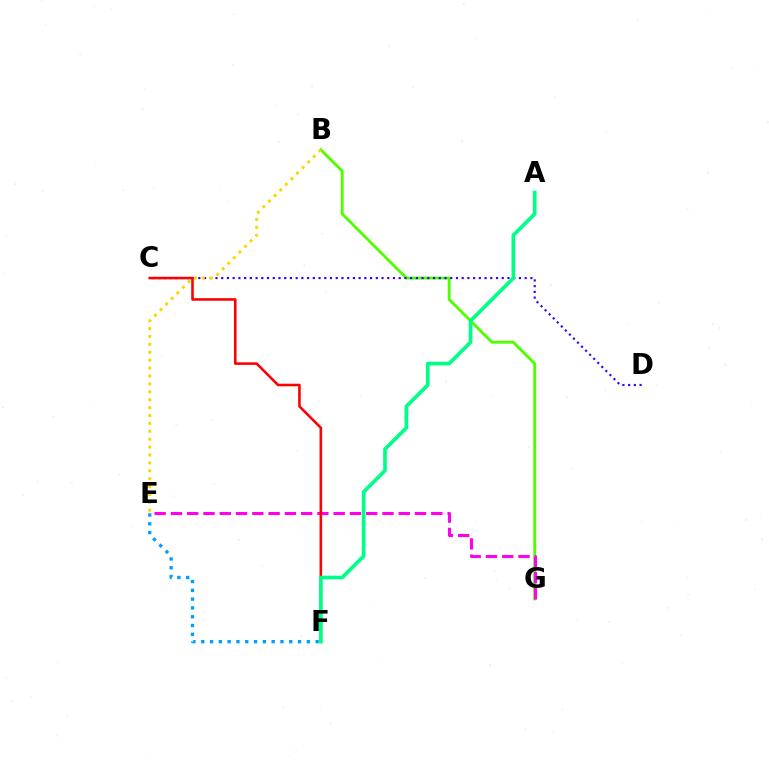{('B', 'G'): [{'color': '#4fff00', 'line_style': 'solid', 'thickness': 2.07}], ('E', 'F'): [{'color': '#009eff', 'line_style': 'dotted', 'thickness': 2.39}], ('E', 'G'): [{'color': '#ff00ed', 'line_style': 'dashed', 'thickness': 2.21}], ('C', 'D'): [{'color': '#3700ff', 'line_style': 'dotted', 'thickness': 1.56}], ('C', 'F'): [{'color': '#ff0000', 'line_style': 'solid', 'thickness': 1.86}], ('B', 'E'): [{'color': '#ffd500', 'line_style': 'dotted', 'thickness': 2.15}], ('A', 'F'): [{'color': '#00ff86', 'line_style': 'solid', 'thickness': 2.66}]}